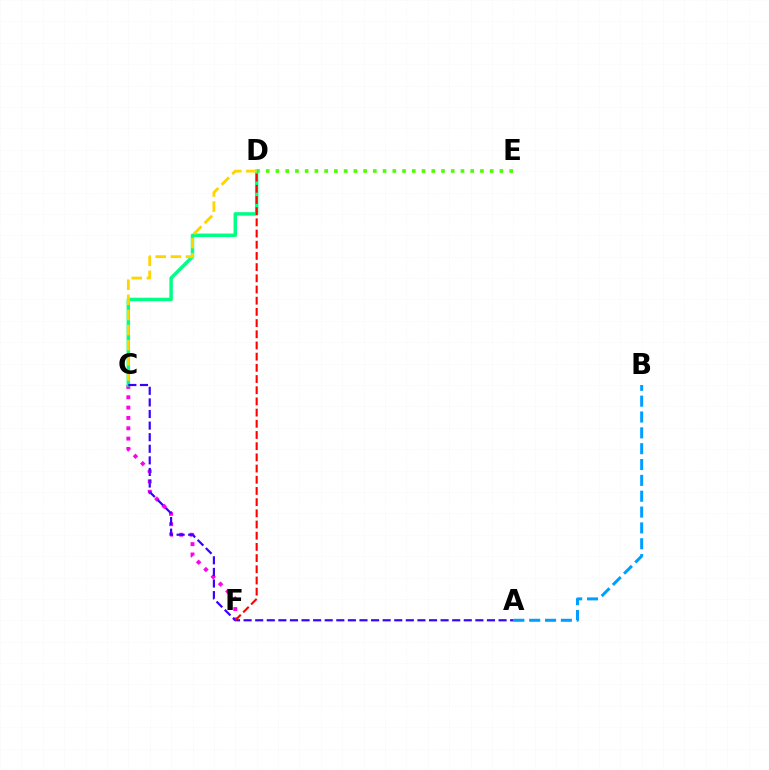{('D', 'E'): [{'color': '#4fff00', 'line_style': 'dotted', 'thickness': 2.65}], ('A', 'B'): [{'color': '#009eff', 'line_style': 'dashed', 'thickness': 2.15}], ('C', 'F'): [{'color': '#ff00ed', 'line_style': 'dotted', 'thickness': 2.81}], ('C', 'D'): [{'color': '#00ff86', 'line_style': 'solid', 'thickness': 2.49}, {'color': '#ffd500', 'line_style': 'dashed', 'thickness': 2.05}], ('A', 'C'): [{'color': '#3700ff', 'line_style': 'dashed', 'thickness': 1.57}], ('D', 'F'): [{'color': '#ff0000', 'line_style': 'dashed', 'thickness': 1.52}]}